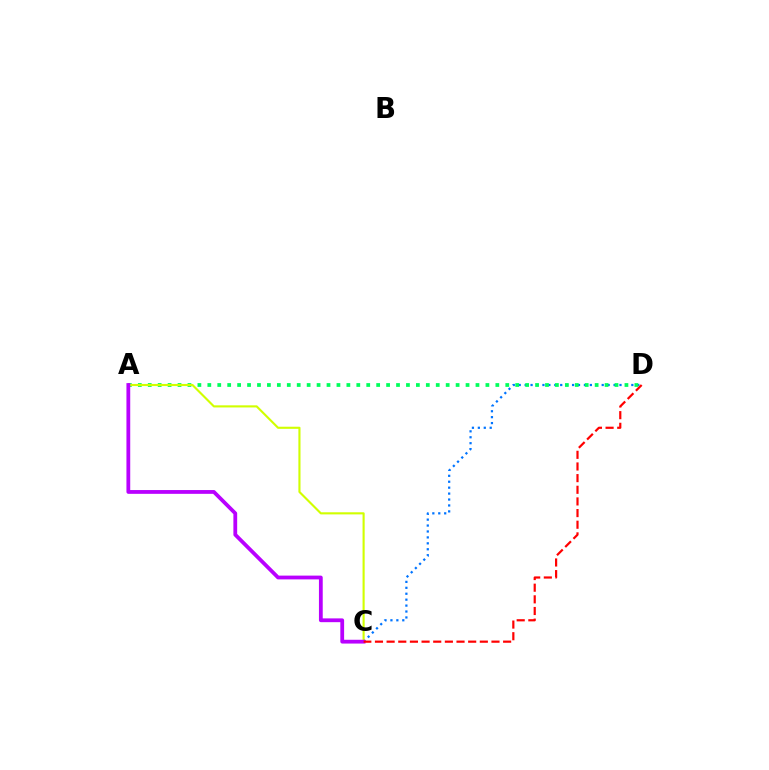{('C', 'D'): [{'color': '#0074ff', 'line_style': 'dotted', 'thickness': 1.61}, {'color': '#ff0000', 'line_style': 'dashed', 'thickness': 1.58}], ('A', 'D'): [{'color': '#00ff5c', 'line_style': 'dotted', 'thickness': 2.7}], ('A', 'C'): [{'color': '#d1ff00', 'line_style': 'solid', 'thickness': 1.53}, {'color': '#b900ff', 'line_style': 'solid', 'thickness': 2.73}]}